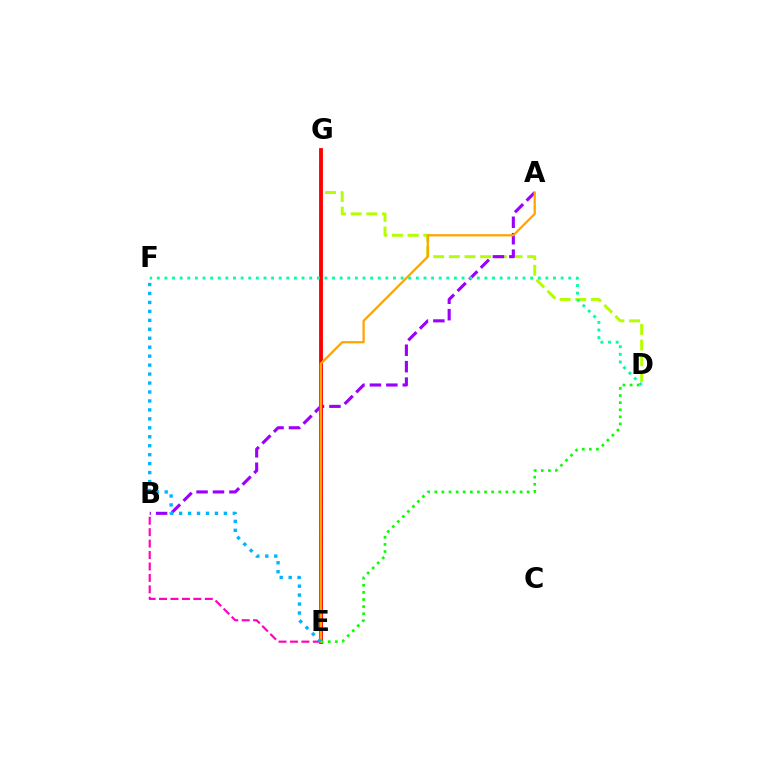{('D', 'G'): [{'color': '#b3ff00', 'line_style': 'dashed', 'thickness': 2.13}], ('A', 'B'): [{'color': '#9b00ff', 'line_style': 'dashed', 'thickness': 2.23}], ('B', 'E'): [{'color': '#ff00bd', 'line_style': 'dashed', 'thickness': 1.55}], ('E', 'G'): [{'color': '#0010ff', 'line_style': 'dashed', 'thickness': 1.74}, {'color': '#ff0000', 'line_style': 'solid', 'thickness': 2.75}], ('D', 'E'): [{'color': '#08ff00', 'line_style': 'dotted', 'thickness': 1.93}], ('A', 'E'): [{'color': '#ffa500', 'line_style': 'solid', 'thickness': 1.63}], ('E', 'F'): [{'color': '#00b5ff', 'line_style': 'dotted', 'thickness': 2.43}], ('D', 'F'): [{'color': '#00ff9d', 'line_style': 'dotted', 'thickness': 2.07}]}